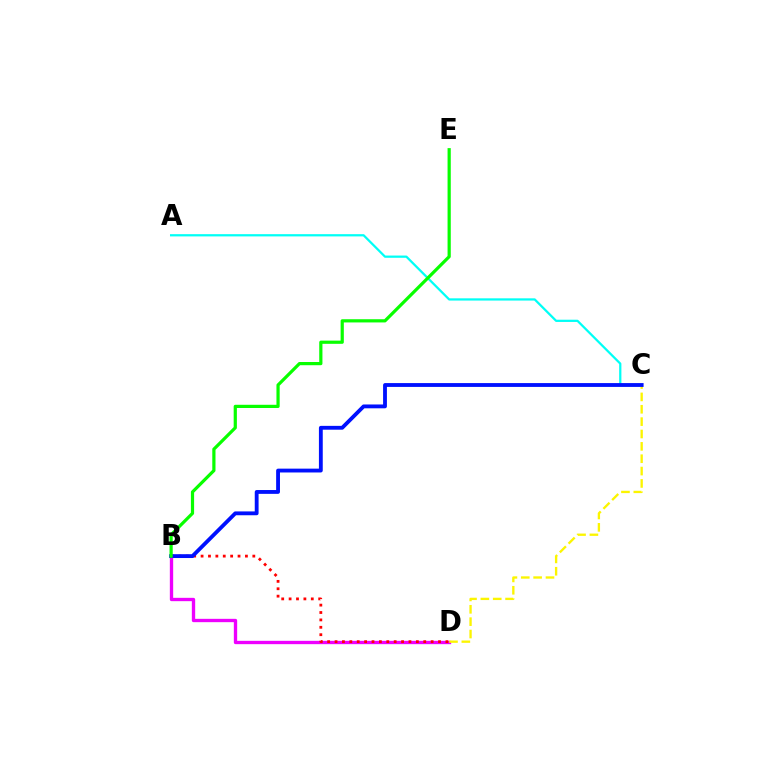{('B', 'D'): [{'color': '#ee00ff', 'line_style': 'solid', 'thickness': 2.4}, {'color': '#ff0000', 'line_style': 'dotted', 'thickness': 2.01}], ('A', 'C'): [{'color': '#00fff6', 'line_style': 'solid', 'thickness': 1.61}], ('C', 'D'): [{'color': '#fcf500', 'line_style': 'dashed', 'thickness': 1.68}], ('B', 'C'): [{'color': '#0010ff', 'line_style': 'solid', 'thickness': 2.76}], ('B', 'E'): [{'color': '#08ff00', 'line_style': 'solid', 'thickness': 2.31}]}